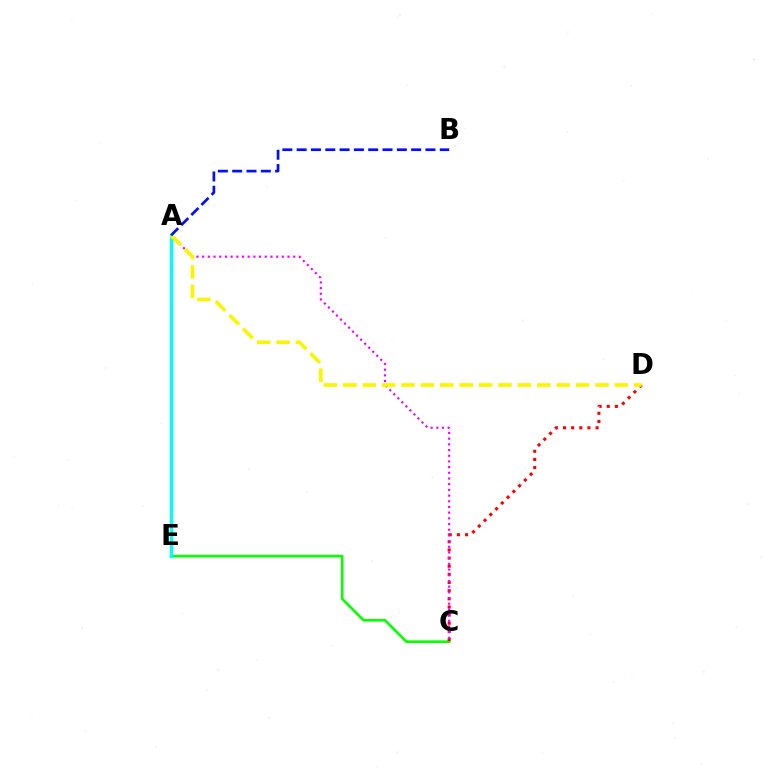{('C', 'E'): [{'color': '#08ff00', 'line_style': 'solid', 'thickness': 1.9}], ('C', 'D'): [{'color': '#ff0000', 'line_style': 'dotted', 'thickness': 2.21}], ('A', 'C'): [{'color': '#ee00ff', 'line_style': 'dotted', 'thickness': 1.55}], ('A', 'E'): [{'color': '#00fff6', 'line_style': 'solid', 'thickness': 2.42}], ('A', 'D'): [{'color': '#fcf500', 'line_style': 'dashed', 'thickness': 2.63}], ('A', 'B'): [{'color': '#0010ff', 'line_style': 'dashed', 'thickness': 1.94}]}